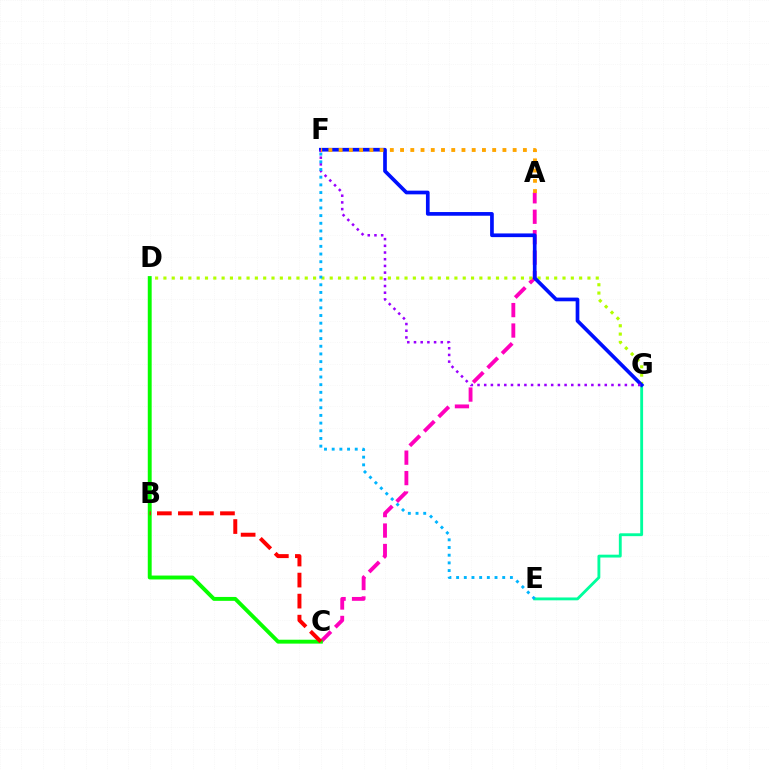{('A', 'C'): [{'color': '#ff00bd', 'line_style': 'dashed', 'thickness': 2.78}], ('D', 'G'): [{'color': '#b3ff00', 'line_style': 'dotted', 'thickness': 2.26}], ('E', 'G'): [{'color': '#00ff9d', 'line_style': 'solid', 'thickness': 2.06}], ('C', 'D'): [{'color': '#08ff00', 'line_style': 'solid', 'thickness': 2.81}], ('F', 'G'): [{'color': '#0010ff', 'line_style': 'solid', 'thickness': 2.66}, {'color': '#9b00ff', 'line_style': 'dotted', 'thickness': 1.82}], ('B', 'C'): [{'color': '#ff0000', 'line_style': 'dashed', 'thickness': 2.86}], ('E', 'F'): [{'color': '#00b5ff', 'line_style': 'dotted', 'thickness': 2.09}], ('A', 'F'): [{'color': '#ffa500', 'line_style': 'dotted', 'thickness': 2.78}]}